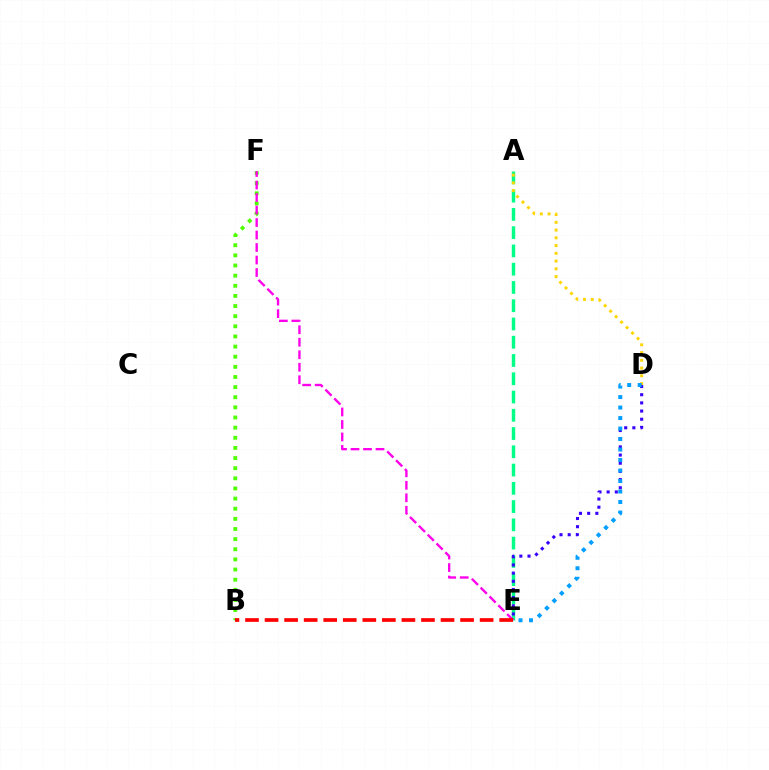{('A', 'E'): [{'color': '#00ff86', 'line_style': 'dashed', 'thickness': 2.48}], ('B', 'F'): [{'color': '#4fff00', 'line_style': 'dotted', 'thickness': 2.75}], ('D', 'E'): [{'color': '#3700ff', 'line_style': 'dotted', 'thickness': 2.22}, {'color': '#009eff', 'line_style': 'dotted', 'thickness': 2.85}], ('A', 'D'): [{'color': '#ffd500', 'line_style': 'dotted', 'thickness': 2.1}], ('E', 'F'): [{'color': '#ff00ed', 'line_style': 'dashed', 'thickness': 1.7}], ('B', 'E'): [{'color': '#ff0000', 'line_style': 'dashed', 'thickness': 2.66}]}